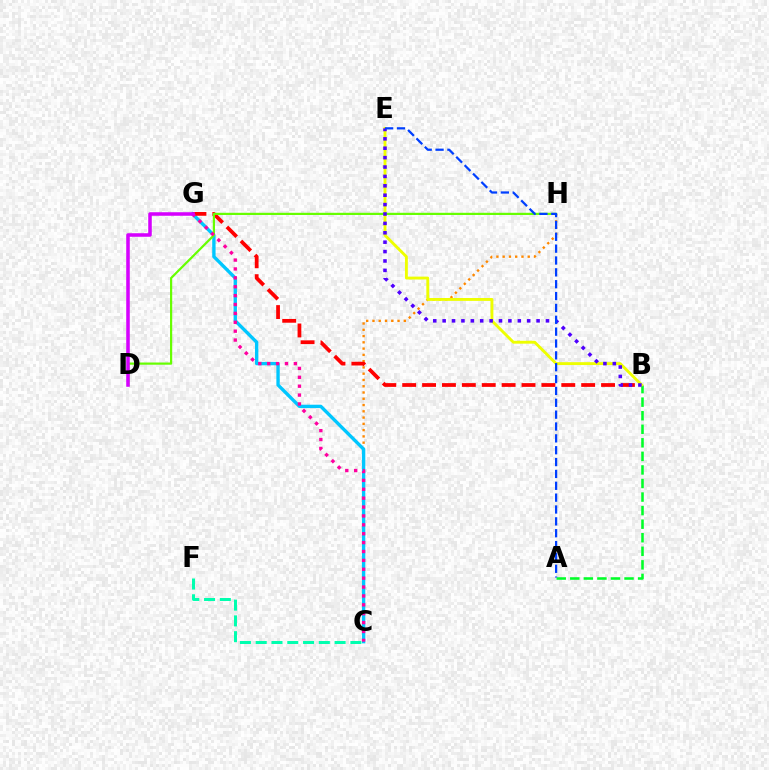{('C', 'H'): [{'color': '#ff8800', 'line_style': 'dotted', 'thickness': 1.7}], ('C', 'G'): [{'color': '#00c7ff', 'line_style': 'solid', 'thickness': 2.42}, {'color': '#ff00a0', 'line_style': 'dotted', 'thickness': 2.41}], ('B', 'G'): [{'color': '#ff0000', 'line_style': 'dashed', 'thickness': 2.7}], ('A', 'B'): [{'color': '#00ff27', 'line_style': 'dashed', 'thickness': 1.84}], ('C', 'F'): [{'color': '#00ffaf', 'line_style': 'dashed', 'thickness': 2.14}], ('B', 'E'): [{'color': '#eeff00', 'line_style': 'solid', 'thickness': 2.07}, {'color': '#4f00ff', 'line_style': 'dotted', 'thickness': 2.55}], ('D', 'H'): [{'color': '#66ff00', 'line_style': 'solid', 'thickness': 1.58}], ('A', 'E'): [{'color': '#003fff', 'line_style': 'dashed', 'thickness': 1.61}], ('D', 'G'): [{'color': '#d600ff', 'line_style': 'solid', 'thickness': 2.55}]}